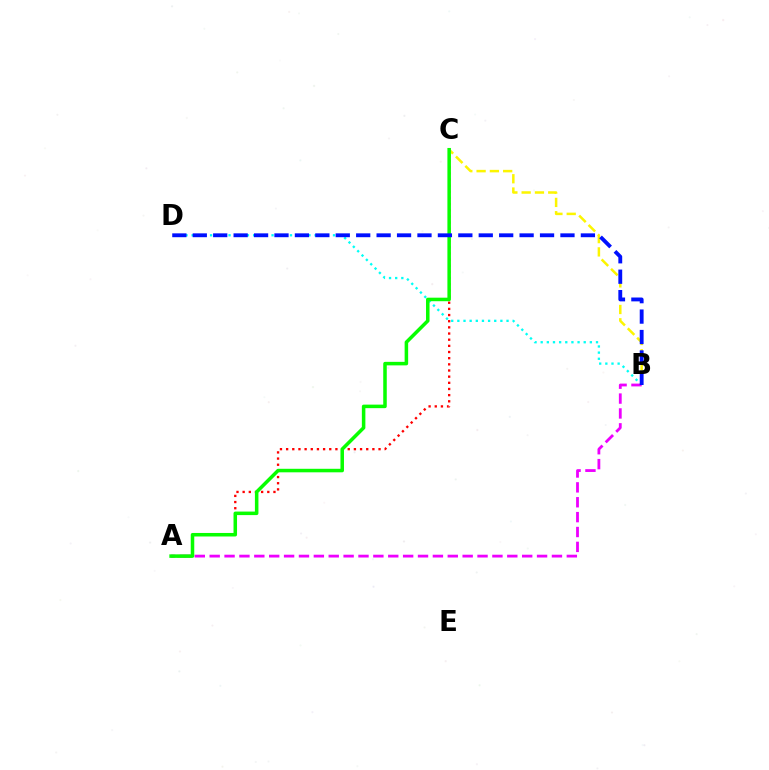{('B', 'C'): [{'color': '#fcf500', 'line_style': 'dashed', 'thickness': 1.81}], ('B', 'D'): [{'color': '#00fff6', 'line_style': 'dotted', 'thickness': 1.67}, {'color': '#0010ff', 'line_style': 'dashed', 'thickness': 2.77}], ('A', 'C'): [{'color': '#ff0000', 'line_style': 'dotted', 'thickness': 1.67}, {'color': '#08ff00', 'line_style': 'solid', 'thickness': 2.54}], ('A', 'B'): [{'color': '#ee00ff', 'line_style': 'dashed', 'thickness': 2.02}]}